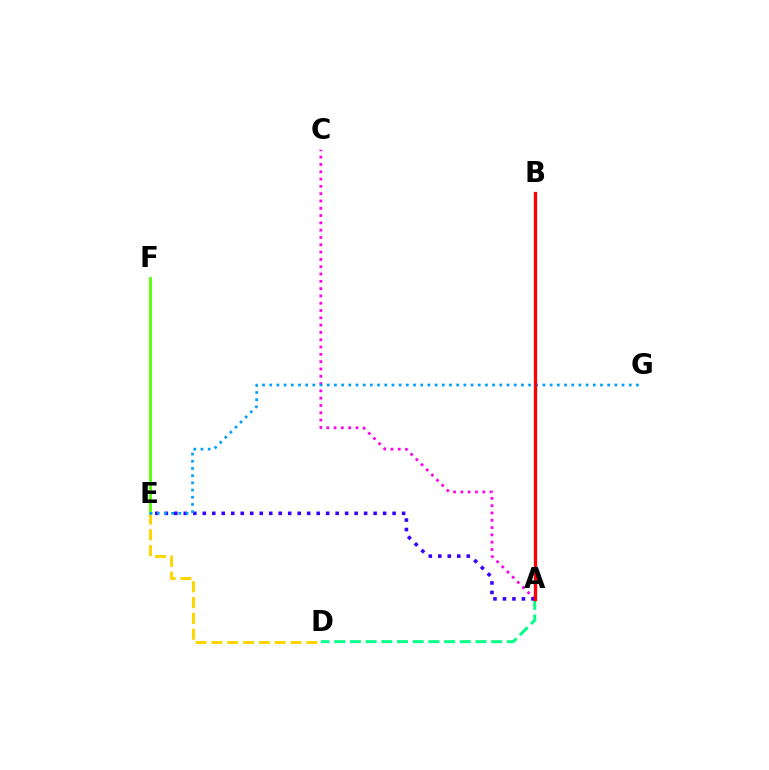{('A', 'D'): [{'color': '#00ff86', 'line_style': 'dashed', 'thickness': 2.13}], ('A', 'C'): [{'color': '#ff00ed', 'line_style': 'dotted', 'thickness': 1.98}], ('A', 'E'): [{'color': '#3700ff', 'line_style': 'dotted', 'thickness': 2.58}], ('D', 'E'): [{'color': '#ffd500', 'line_style': 'dashed', 'thickness': 2.15}], ('E', 'F'): [{'color': '#4fff00', 'line_style': 'solid', 'thickness': 2.0}], ('E', 'G'): [{'color': '#009eff', 'line_style': 'dotted', 'thickness': 1.95}], ('A', 'B'): [{'color': '#ff0000', 'line_style': 'solid', 'thickness': 2.37}]}